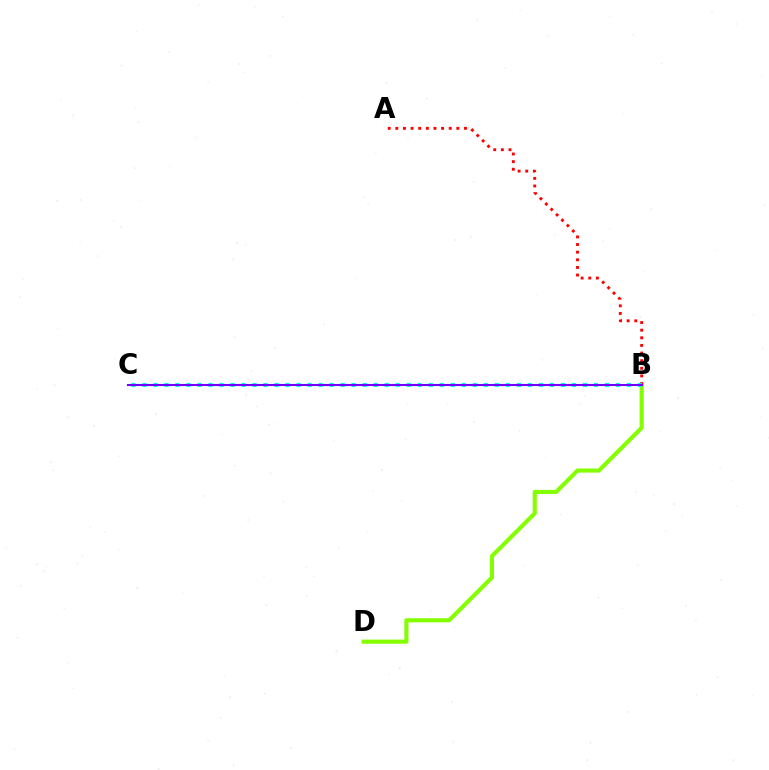{('B', 'D'): [{'color': '#84ff00', 'line_style': 'solid', 'thickness': 2.98}], ('A', 'B'): [{'color': '#ff0000', 'line_style': 'dotted', 'thickness': 2.07}], ('B', 'C'): [{'color': '#00fff6', 'line_style': 'dotted', 'thickness': 2.99}, {'color': '#7200ff', 'line_style': 'solid', 'thickness': 1.51}]}